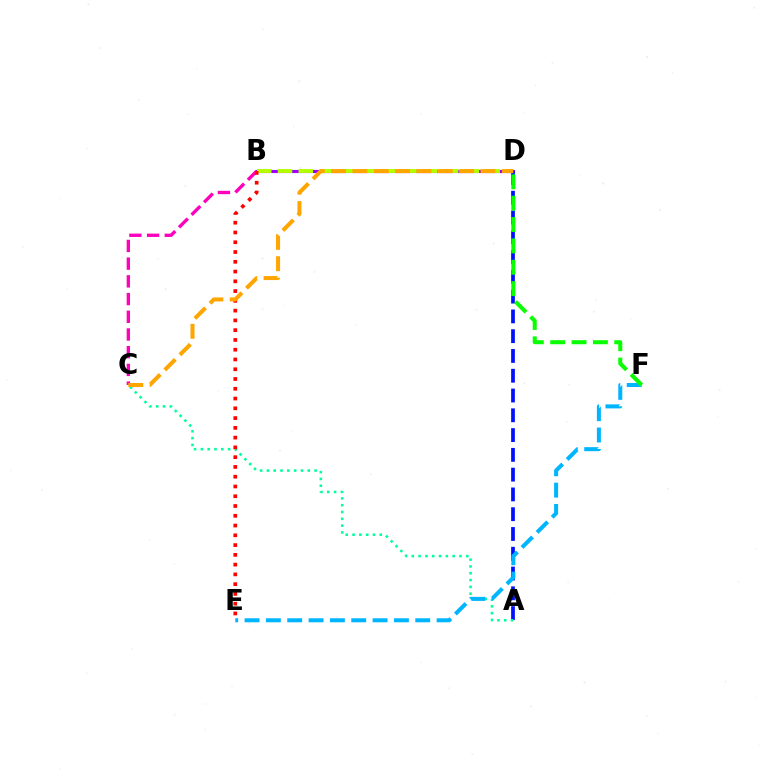{('B', 'D'): [{'color': '#9b00ff', 'line_style': 'solid', 'thickness': 2.25}, {'color': '#b3ff00', 'line_style': 'dashed', 'thickness': 2.82}], ('A', 'D'): [{'color': '#0010ff', 'line_style': 'dashed', 'thickness': 2.69}], ('A', 'C'): [{'color': '#00ff9d', 'line_style': 'dotted', 'thickness': 1.85}], ('E', 'F'): [{'color': '#00b5ff', 'line_style': 'dashed', 'thickness': 2.9}], ('D', 'F'): [{'color': '#08ff00', 'line_style': 'dashed', 'thickness': 2.9}], ('B', 'C'): [{'color': '#ff00bd', 'line_style': 'dashed', 'thickness': 2.41}], ('B', 'E'): [{'color': '#ff0000', 'line_style': 'dotted', 'thickness': 2.65}], ('C', 'D'): [{'color': '#ffa500', 'line_style': 'dashed', 'thickness': 2.9}]}